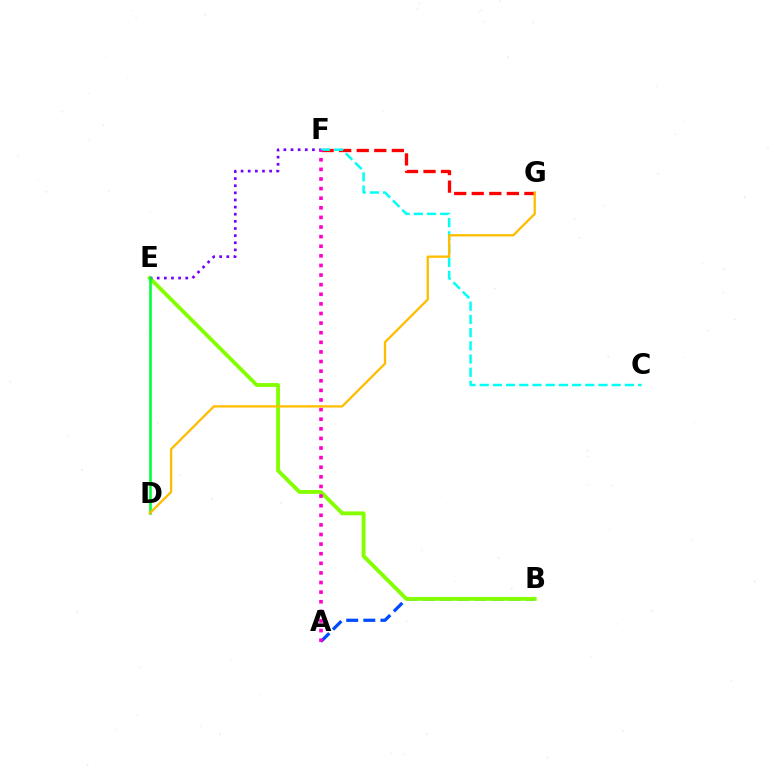{('A', 'B'): [{'color': '#004bff', 'line_style': 'dashed', 'thickness': 2.33}], ('F', 'G'): [{'color': '#ff0000', 'line_style': 'dashed', 'thickness': 2.38}], ('B', 'E'): [{'color': '#84ff00', 'line_style': 'solid', 'thickness': 2.78}], ('E', 'F'): [{'color': '#7200ff', 'line_style': 'dotted', 'thickness': 1.94}], ('D', 'E'): [{'color': '#00ff39', 'line_style': 'solid', 'thickness': 1.88}], ('C', 'F'): [{'color': '#00fff6', 'line_style': 'dashed', 'thickness': 1.79}], ('A', 'F'): [{'color': '#ff00cf', 'line_style': 'dotted', 'thickness': 2.61}], ('D', 'G'): [{'color': '#ffbd00', 'line_style': 'solid', 'thickness': 1.66}]}